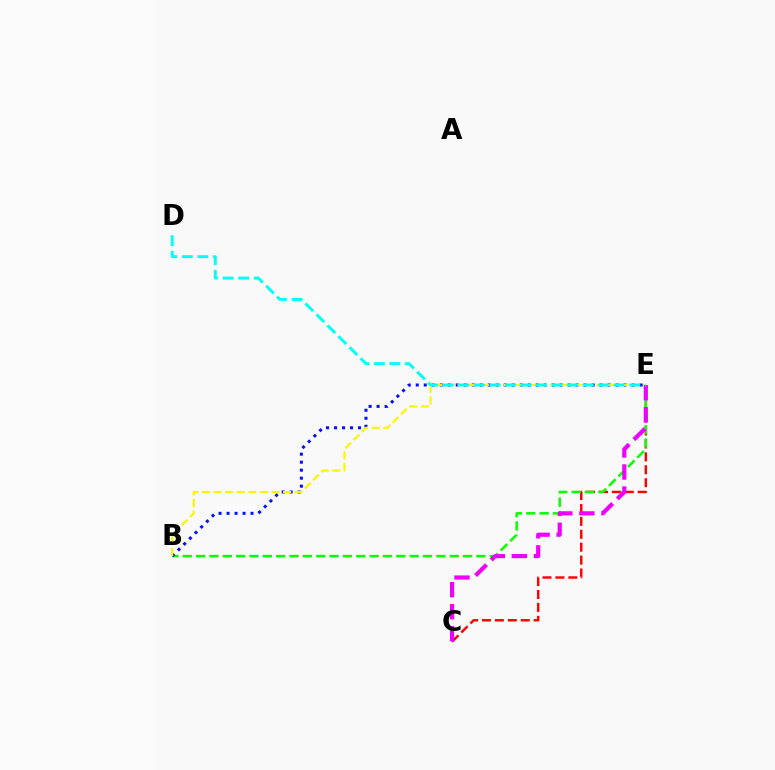{('C', 'E'): [{'color': '#ff0000', 'line_style': 'dashed', 'thickness': 1.75}, {'color': '#ee00ff', 'line_style': 'dashed', 'thickness': 3.0}], ('B', 'E'): [{'color': '#08ff00', 'line_style': 'dashed', 'thickness': 1.81}, {'color': '#0010ff', 'line_style': 'dotted', 'thickness': 2.17}, {'color': '#fcf500', 'line_style': 'dashed', 'thickness': 1.58}], ('D', 'E'): [{'color': '#00fff6', 'line_style': 'dashed', 'thickness': 2.11}]}